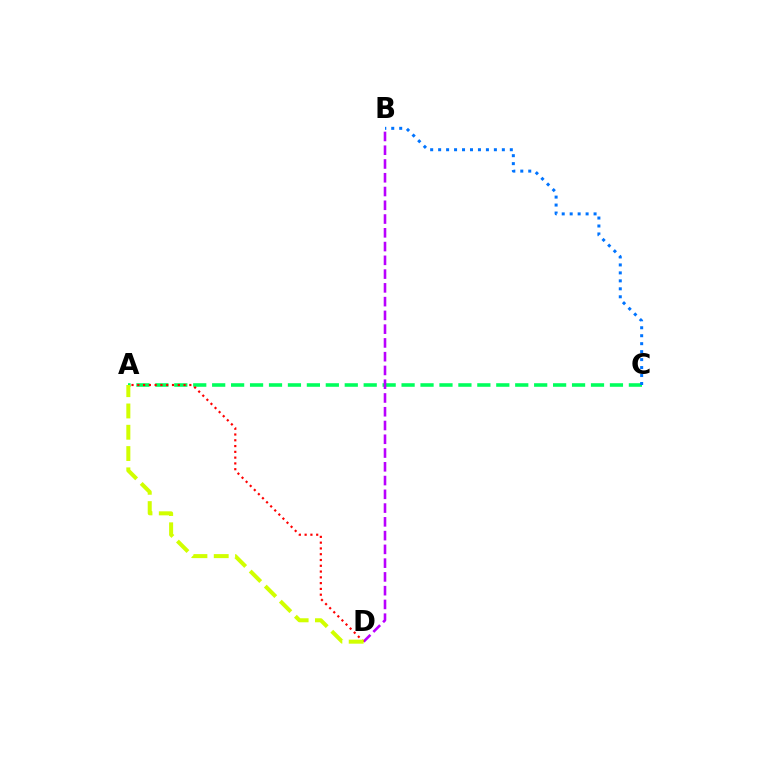{('A', 'C'): [{'color': '#00ff5c', 'line_style': 'dashed', 'thickness': 2.57}], ('B', 'D'): [{'color': '#b900ff', 'line_style': 'dashed', 'thickness': 1.87}], ('A', 'D'): [{'color': '#ff0000', 'line_style': 'dotted', 'thickness': 1.57}, {'color': '#d1ff00', 'line_style': 'dashed', 'thickness': 2.89}], ('B', 'C'): [{'color': '#0074ff', 'line_style': 'dotted', 'thickness': 2.16}]}